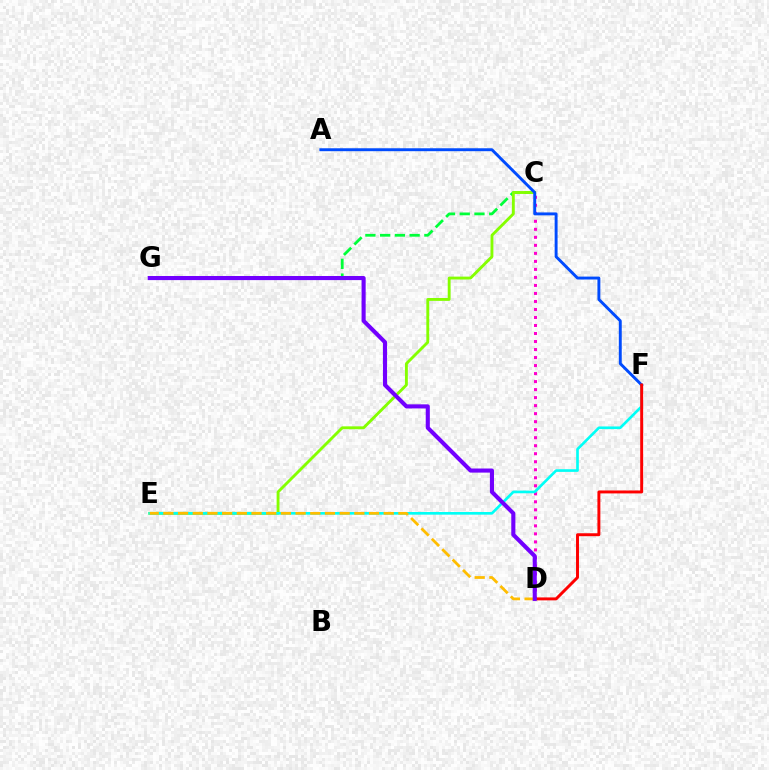{('C', 'D'): [{'color': '#ff00cf', 'line_style': 'dotted', 'thickness': 2.18}], ('C', 'G'): [{'color': '#00ff39', 'line_style': 'dashed', 'thickness': 2.0}], ('C', 'E'): [{'color': '#84ff00', 'line_style': 'solid', 'thickness': 2.07}], ('E', 'F'): [{'color': '#00fff6', 'line_style': 'solid', 'thickness': 1.91}], ('A', 'F'): [{'color': '#004bff', 'line_style': 'solid', 'thickness': 2.1}], ('D', 'E'): [{'color': '#ffbd00', 'line_style': 'dashed', 'thickness': 2.0}], ('D', 'F'): [{'color': '#ff0000', 'line_style': 'solid', 'thickness': 2.12}], ('D', 'G'): [{'color': '#7200ff', 'line_style': 'solid', 'thickness': 2.95}]}